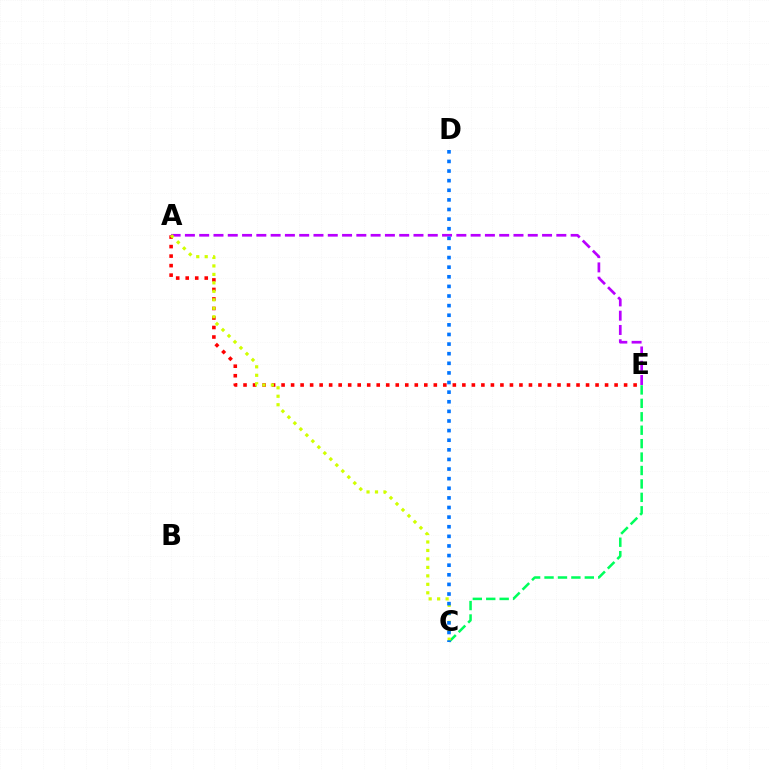{('C', 'E'): [{'color': '#00ff5c', 'line_style': 'dashed', 'thickness': 1.82}], ('A', 'E'): [{'color': '#b900ff', 'line_style': 'dashed', 'thickness': 1.94}, {'color': '#ff0000', 'line_style': 'dotted', 'thickness': 2.59}], ('A', 'C'): [{'color': '#d1ff00', 'line_style': 'dotted', 'thickness': 2.3}], ('C', 'D'): [{'color': '#0074ff', 'line_style': 'dotted', 'thickness': 2.61}]}